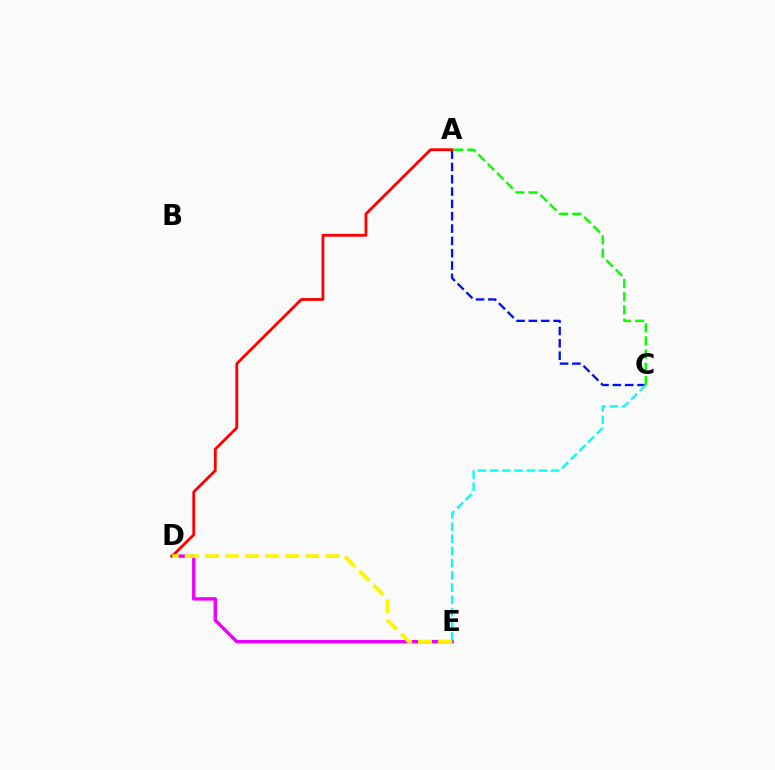{('A', 'C'): [{'color': '#0010ff', 'line_style': 'dashed', 'thickness': 1.67}, {'color': '#08ff00', 'line_style': 'dashed', 'thickness': 1.79}], ('D', 'E'): [{'color': '#ee00ff', 'line_style': 'solid', 'thickness': 2.45}, {'color': '#fcf500', 'line_style': 'dashed', 'thickness': 2.73}], ('A', 'D'): [{'color': '#ff0000', 'line_style': 'solid', 'thickness': 2.02}], ('C', 'E'): [{'color': '#00fff6', 'line_style': 'dashed', 'thickness': 1.66}]}